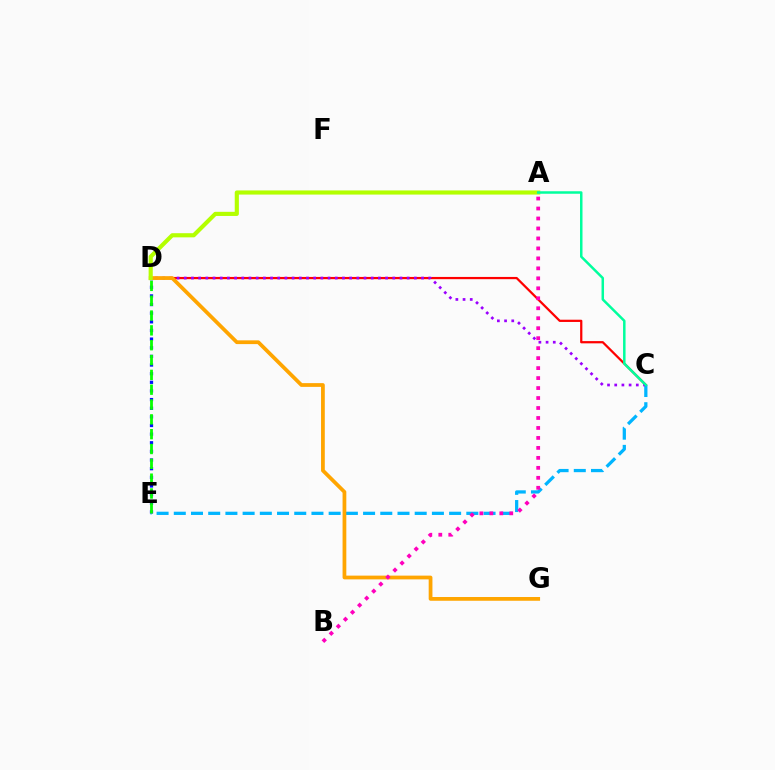{('C', 'D'): [{'color': '#ff0000', 'line_style': 'solid', 'thickness': 1.61}, {'color': '#9b00ff', 'line_style': 'dotted', 'thickness': 1.95}], ('C', 'E'): [{'color': '#00b5ff', 'line_style': 'dashed', 'thickness': 2.34}], ('D', 'E'): [{'color': '#0010ff', 'line_style': 'dotted', 'thickness': 2.35}, {'color': '#08ff00', 'line_style': 'dashed', 'thickness': 2.01}], ('D', 'G'): [{'color': '#ffa500', 'line_style': 'solid', 'thickness': 2.7}], ('A', 'D'): [{'color': '#b3ff00', 'line_style': 'solid', 'thickness': 2.98}], ('A', 'B'): [{'color': '#ff00bd', 'line_style': 'dotted', 'thickness': 2.71}], ('A', 'C'): [{'color': '#00ff9d', 'line_style': 'solid', 'thickness': 1.8}]}